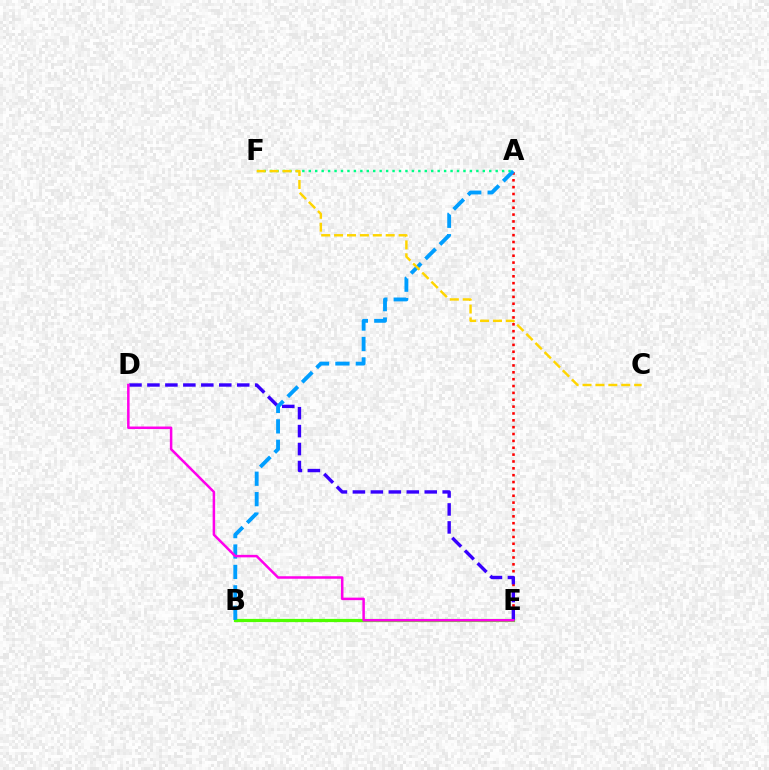{('A', 'E'): [{'color': '#ff0000', 'line_style': 'dotted', 'thickness': 1.86}], ('B', 'E'): [{'color': '#4fff00', 'line_style': 'solid', 'thickness': 2.31}], ('D', 'E'): [{'color': '#3700ff', 'line_style': 'dashed', 'thickness': 2.44}, {'color': '#ff00ed', 'line_style': 'solid', 'thickness': 1.8}], ('A', 'B'): [{'color': '#009eff', 'line_style': 'dashed', 'thickness': 2.77}], ('A', 'F'): [{'color': '#00ff86', 'line_style': 'dotted', 'thickness': 1.75}], ('C', 'F'): [{'color': '#ffd500', 'line_style': 'dashed', 'thickness': 1.75}]}